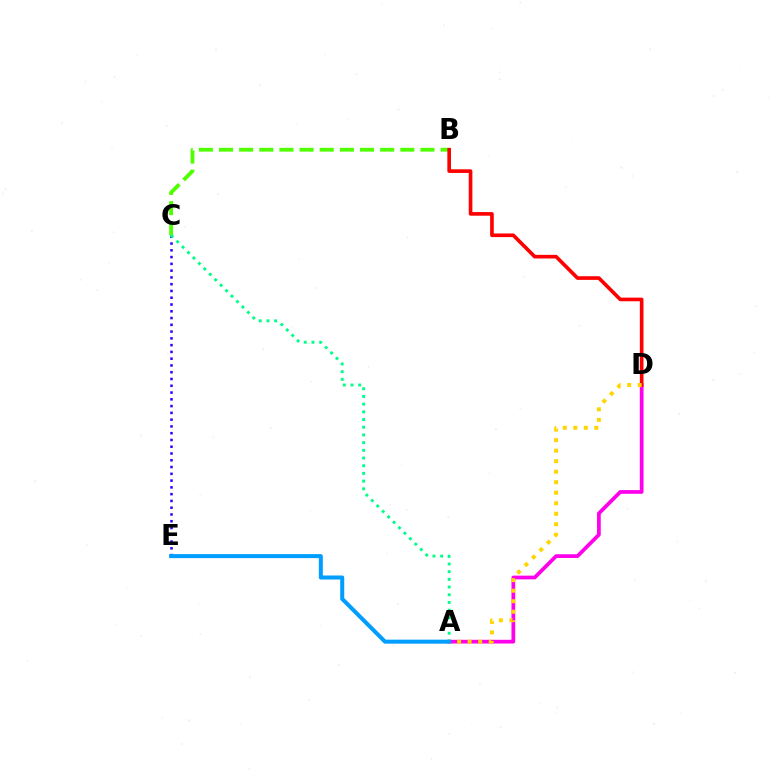{('C', 'E'): [{'color': '#3700ff', 'line_style': 'dotted', 'thickness': 1.84}], ('A', 'D'): [{'color': '#ff00ed', 'line_style': 'solid', 'thickness': 2.68}, {'color': '#ffd500', 'line_style': 'dotted', 'thickness': 2.86}], ('B', 'C'): [{'color': '#4fff00', 'line_style': 'dashed', 'thickness': 2.74}], ('B', 'D'): [{'color': '#ff0000', 'line_style': 'solid', 'thickness': 2.62}], ('A', 'C'): [{'color': '#00ff86', 'line_style': 'dotted', 'thickness': 2.09}], ('A', 'E'): [{'color': '#009eff', 'line_style': 'solid', 'thickness': 2.89}]}